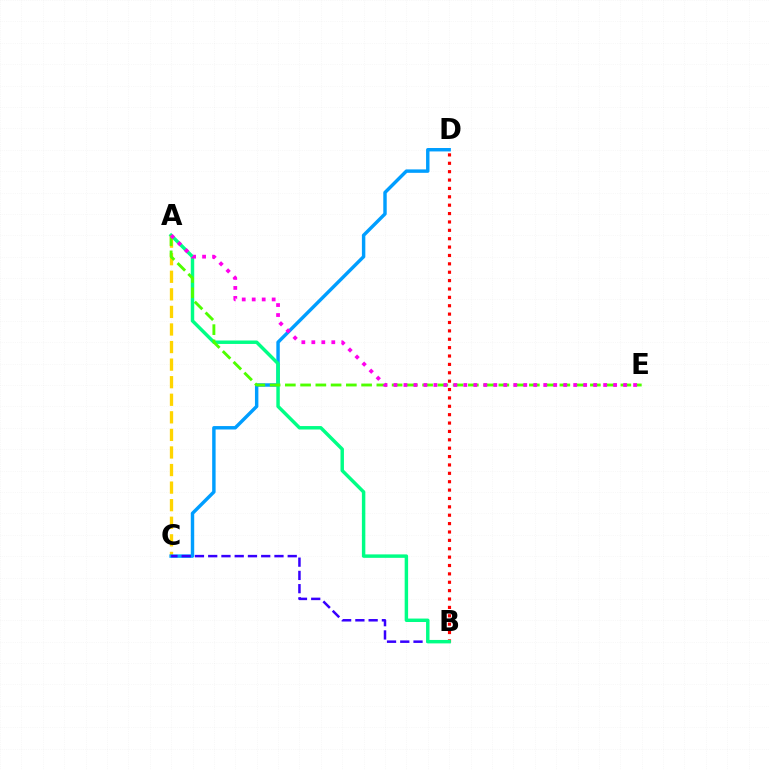{('A', 'C'): [{'color': '#ffd500', 'line_style': 'dashed', 'thickness': 2.39}], ('C', 'D'): [{'color': '#009eff', 'line_style': 'solid', 'thickness': 2.47}], ('B', 'C'): [{'color': '#3700ff', 'line_style': 'dashed', 'thickness': 1.8}], ('B', 'D'): [{'color': '#ff0000', 'line_style': 'dotted', 'thickness': 2.28}], ('A', 'B'): [{'color': '#00ff86', 'line_style': 'solid', 'thickness': 2.48}], ('A', 'E'): [{'color': '#4fff00', 'line_style': 'dashed', 'thickness': 2.07}, {'color': '#ff00ed', 'line_style': 'dotted', 'thickness': 2.71}]}